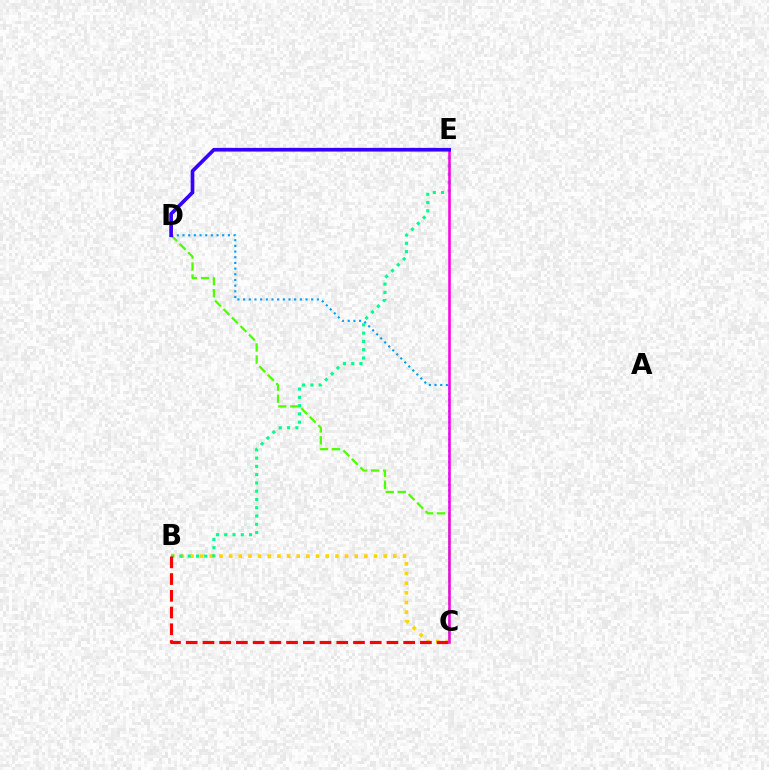{('B', 'C'): [{'color': '#ffd500', 'line_style': 'dotted', 'thickness': 2.62}, {'color': '#ff0000', 'line_style': 'dashed', 'thickness': 2.27}], ('B', 'E'): [{'color': '#00ff86', 'line_style': 'dotted', 'thickness': 2.25}], ('C', 'D'): [{'color': '#009eff', 'line_style': 'dotted', 'thickness': 1.54}, {'color': '#4fff00', 'line_style': 'dashed', 'thickness': 1.63}], ('C', 'E'): [{'color': '#ff00ed', 'line_style': 'solid', 'thickness': 1.84}], ('D', 'E'): [{'color': '#3700ff', 'line_style': 'solid', 'thickness': 2.65}]}